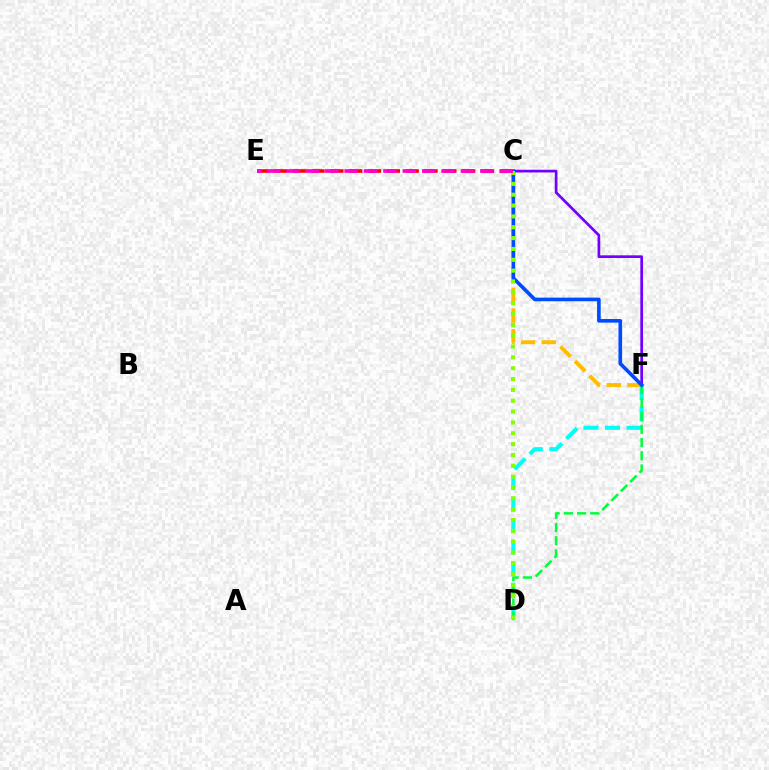{('C', 'F'): [{'color': '#ffbd00', 'line_style': 'dashed', 'thickness': 2.81}, {'color': '#7200ff', 'line_style': 'solid', 'thickness': 1.95}, {'color': '#004bff', 'line_style': 'solid', 'thickness': 2.61}], ('D', 'F'): [{'color': '#00fff6', 'line_style': 'dashed', 'thickness': 2.92}, {'color': '#00ff39', 'line_style': 'dashed', 'thickness': 1.8}], ('C', 'E'): [{'color': '#ff0000', 'line_style': 'dashed', 'thickness': 2.56}, {'color': '#ff00cf', 'line_style': 'dashed', 'thickness': 2.63}], ('C', 'D'): [{'color': '#84ff00', 'line_style': 'dotted', 'thickness': 2.95}]}